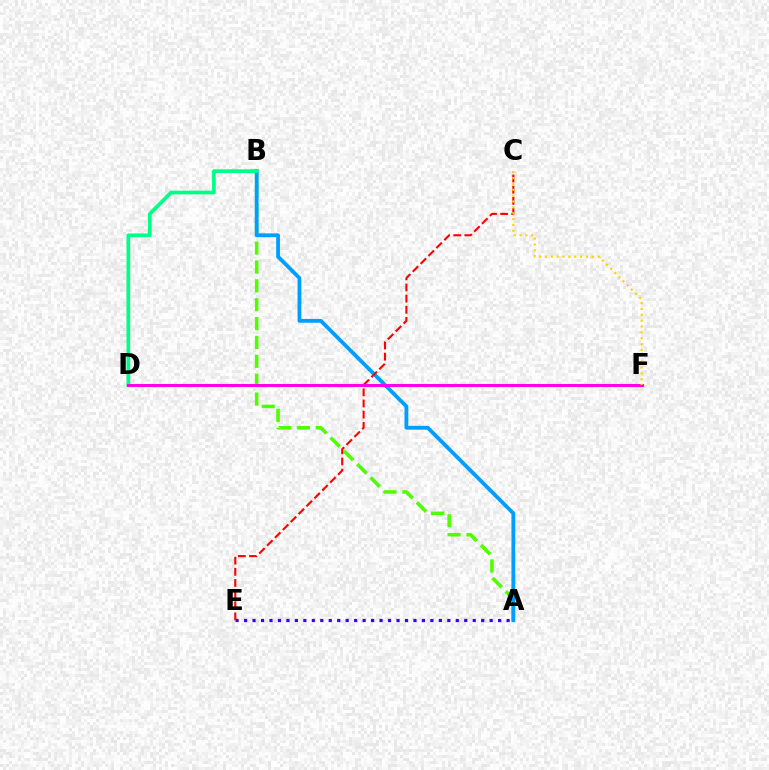{('A', 'E'): [{'color': '#3700ff', 'line_style': 'dotted', 'thickness': 2.3}], ('A', 'B'): [{'color': '#4fff00', 'line_style': 'dashed', 'thickness': 2.56}, {'color': '#009eff', 'line_style': 'solid', 'thickness': 2.74}], ('C', 'E'): [{'color': '#ff0000', 'line_style': 'dashed', 'thickness': 1.51}], ('B', 'D'): [{'color': '#00ff86', 'line_style': 'solid', 'thickness': 2.65}], ('D', 'F'): [{'color': '#ff00ed', 'line_style': 'solid', 'thickness': 2.17}], ('C', 'F'): [{'color': '#ffd500', 'line_style': 'dotted', 'thickness': 1.59}]}